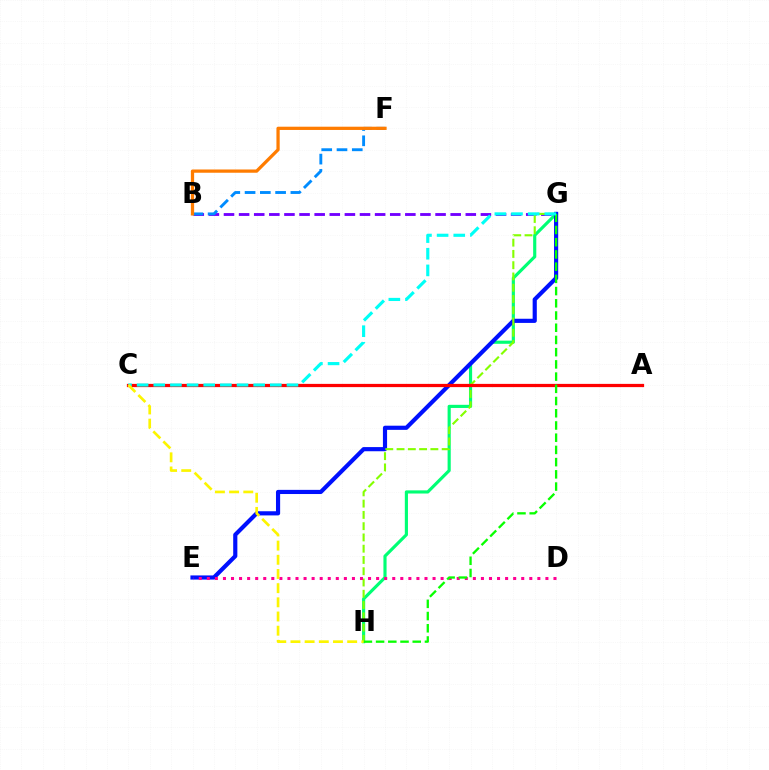{('G', 'H'): [{'color': '#00ff74', 'line_style': 'solid', 'thickness': 2.27}, {'color': '#84ff00', 'line_style': 'dashed', 'thickness': 1.53}, {'color': '#08ff00', 'line_style': 'dashed', 'thickness': 1.66}], ('B', 'G'): [{'color': '#7200ff', 'line_style': 'dashed', 'thickness': 2.05}], ('A', 'C'): [{'color': '#ee00ff', 'line_style': 'solid', 'thickness': 1.9}, {'color': '#ff0000', 'line_style': 'solid', 'thickness': 2.33}], ('B', 'F'): [{'color': '#008cff', 'line_style': 'dashed', 'thickness': 2.07}, {'color': '#ff7c00', 'line_style': 'solid', 'thickness': 2.34}], ('E', 'G'): [{'color': '#0010ff', 'line_style': 'solid', 'thickness': 2.99}], ('D', 'E'): [{'color': '#ff0094', 'line_style': 'dotted', 'thickness': 2.19}], ('C', 'G'): [{'color': '#00fff6', 'line_style': 'dashed', 'thickness': 2.26}], ('C', 'H'): [{'color': '#fcf500', 'line_style': 'dashed', 'thickness': 1.93}]}